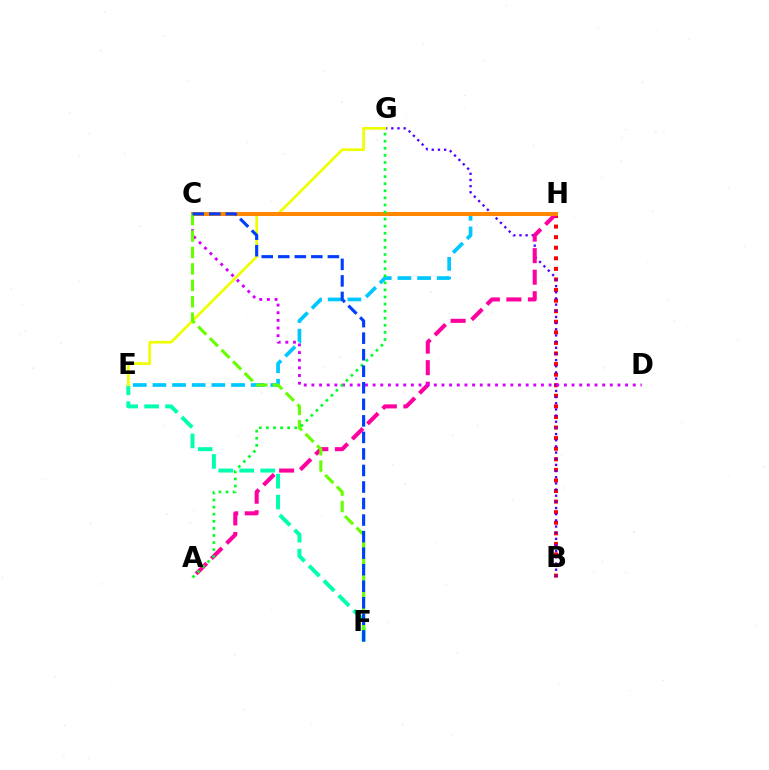{('B', 'H'): [{'color': '#ff0000', 'line_style': 'dotted', 'thickness': 2.87}], ('E', 'F'): [{'color': '#00ffaf', 'line_style': 'dashed', 'thickness': 2.85}], ('B', 'G'): [{'color': '#4f00ff', 'line_style': 'dotted', 'thickness': 1.67}], ('A', 'H'): [{'color': '#ff00a0', 'line_style': 'dashed', 'thickness': 2.93}], ('E', 'G'): [{'color': '#eeff00', 'line_style': 'solid', 'thickness': 1.93}], ('C', 'D'): [{'color': '#d600ff', 'line_style': 'dotted', 'thickness': 2.08}], ('E', 'H'): [{'color': '#00c7ff', 'line_style': 'dashed', 'thickness': 2.67}], ('C', 'H'): [{'color': '#ff8800', 'line_style': 'solid', 'thickness': 2.9}], ('C', 'F'): [{'color': '#66ff00', 'line_style': 'dashed', 'thickness': 2.23}, {'color': '#003fff', 'line_style': 'dashed', 'thickness': 2.25}], ('A', 'G'): [{'color': '#00ff27', 'line_style': 'dotted', 'thickness': 1.92}]}